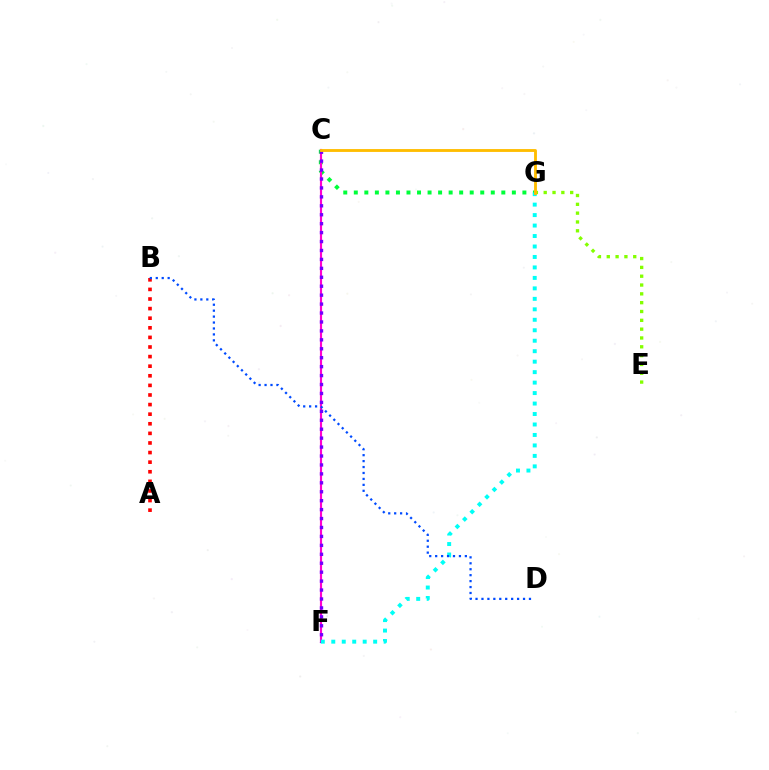{('E', 'G'): [{'color': '#84ff00', 'line_style': 'dotted', 'thickness': 2.4}], ('C', 'G'): [{'color': '#00ff39', 'line_style': 'dotted', 'thickness': 2.86}, {'color': '#ffbd00', 'line_style': 'solid', 'thickness': 2.05}], ('C', 'F'): [{'color': '#ff00cf', 'line_style': 'solid', 'thickness': 1.55}, {'color': '#7200ff', 'line_style': 'dotted', 'thickness': 2.43}], ('A', 'B'): [{'color': '#ff0000', 'line_style': 'dotted', 'thickness': 2.61}], ('F', 'G'): [{'color': '#00fff6', 'line_style': 'dotted', 'thickness': 2.84}], ('B', 'D'): [{'color': '#004bff', 'line_style': 'dotted', 'thickness': 1.61}]}